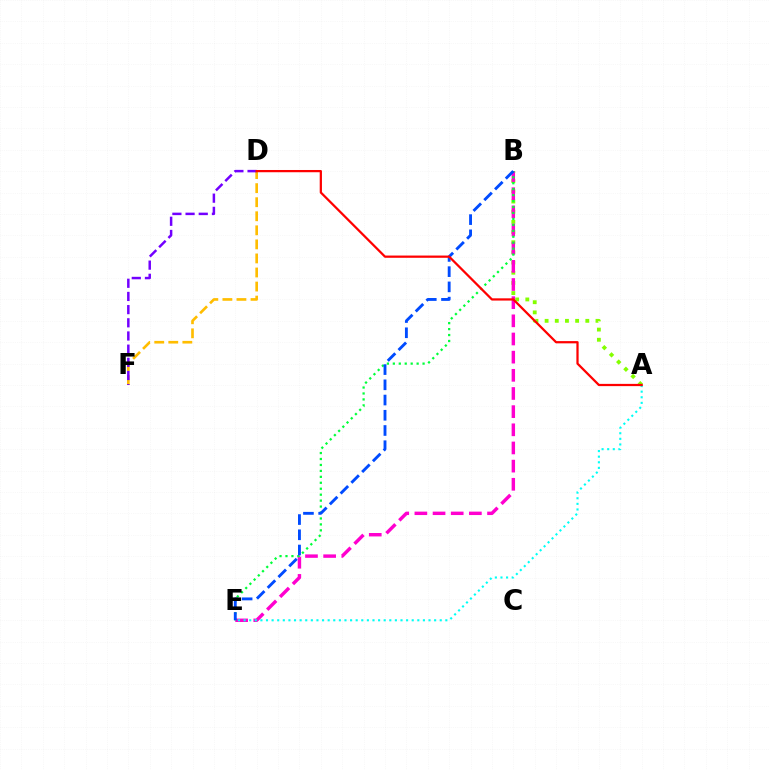{('A', 'B'): [{'color': '#84ff00', 'line_style': 'dotted', 'thickness': 2.76}], ('B', 'E'): [{'color': '#ff00cf', 'line_style': 'dashed', 'thickness': 2.47}, {'color': '#00ff39', 'line_style': 'dotted', 'thickness': 1.62}, {'color': '#004bff', 'line_style': 'dashed', 'thickness': 2.07}], ('D', 'F'): [{'color': '#ffbd00', 'line_style': 'dashed', 'thickness': 1.91}, {'color': '#7200ff', 'line_style': 'dashed', 'thickness': 1.79}], ('A', 'E'): [{'color': '#00fff6', 'line_style': 'dotted', 'thickness': 1.52}], ('A', 'D'): [{'color': '#ff0000', 'line_style': 'solid', 'thickness': 1.62}]}